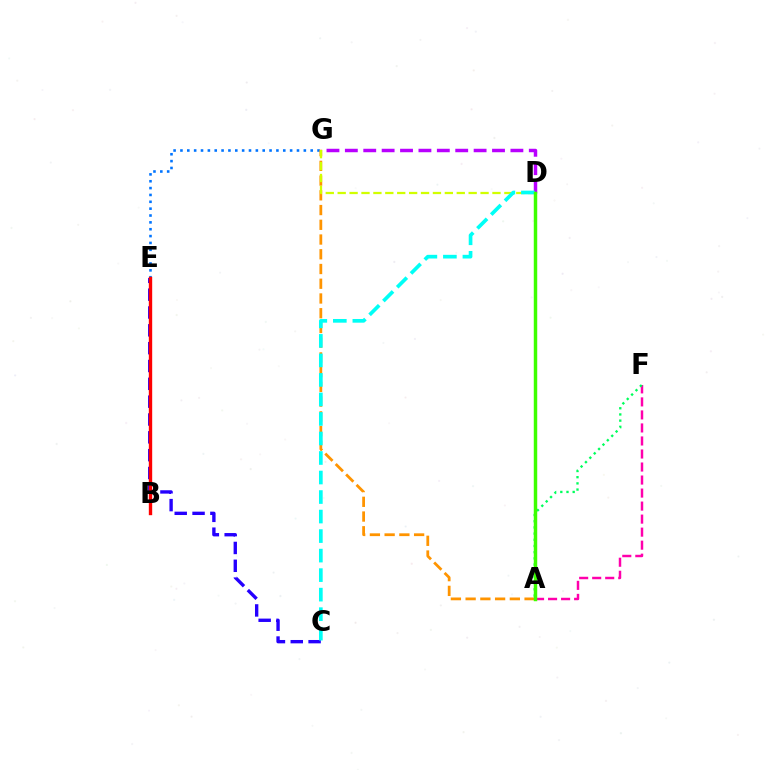{('C', 'E'): [{'color': '#2500ff', 'line_style': 'dashed', 'thickness': 2.42}], ('A', 'F'): [{'color': '#ff00ac', 'line_style': 'dashed', 'thickness': 1.77}, {'color': '#00ff5c', 'line_style': 'dotted', 'thickness': 1.68}], ('E', 'G'): [{'color': '#0074ff', 'line_style': 'dotted', 'thickness': 1.86}], ('D', 'G'): [{'color': '#b900ff', 'line_style': 'dashed', 'thickness': 2.5}, {'color': '#d1ff00', 'line_style': 'dashed', 'thickness': 1.62}], ('B', 'E'): [{'color': '#ff0000', 'line_style': 'solid', 'thickness': 2.42}], ('A', 'G'): [{'color': '#ff9400', 'line_style': 'dashed', 'thickness': 2.0}], ('C', 'D'): [{'color': '#00fff6', 'line_style': 'dashed', 'thickness': 2.65}], ('A', 'D'): [{'color': '#3dff00', 'line_style': 'solid', 'thickness': 2.49}]}